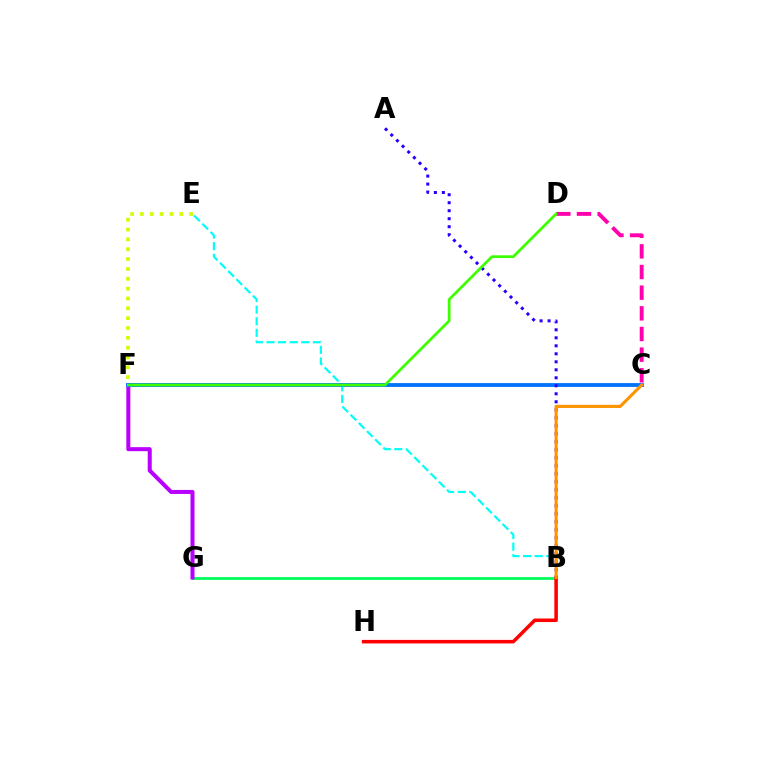{('B', 'G'): [{'color': '#00ff5c', 'line_style': 'solid', 'thickness': 2.0}], ('F', 'G'): [{'color': '#b900ff', 'line_style': 'solid', 'thickness': 2.9}], ('E', 'F'): [{'color': '#d1ff00', 'line_style': 'dotted', 'thickness': 2.67}], ('B', 'E'): [{'color': '#00fff6', 'line_style': 'dashed', 'thickness': 1.58}], ('C', 'D'): [{'color': '#ff00ac', 'line_style': 'dashed', 'thickness': 2.81}], ('C', 'F'): [{'color': '#0074ff', 'line_style': 'solid', 'thickness': 2.75}], ('B', 'H'): [{'color': '#ff0000', 'line_style': 'solid', 'thickness': 2.55}], ('A', 'B'): [{'color': '#2500ff', 'line_style': 'dotted', 'thickness': 2.17}], ('B', 'C'): [{'color': '#ff9400', 'line_style': 'solid', 'thickness': 2.23}], ('D', 'F'): [{'color': '#3dff00', 'line_style': 'solid', 'thickness': 1.97}]}